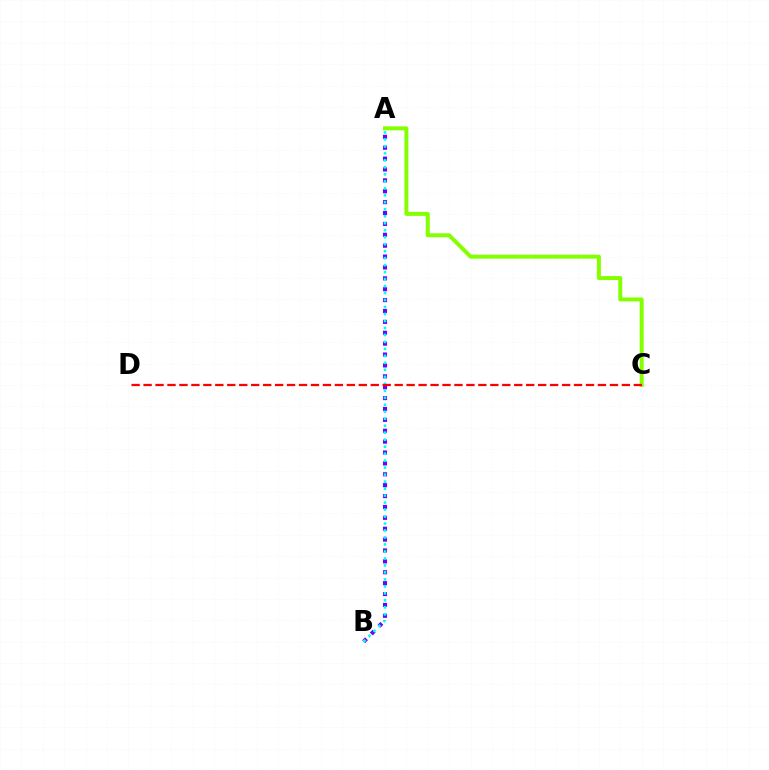{('A', 'B'): [{'color': '#7200ff', 'line_style': 'dotted', 'thickness': 2.96}, {'color': '#00fff6', 'line_style': 'dotted', 'thickness': 1.9}], ('A', 'C'): [{'color': '#84ff00', 'line_style': 'solid', 'thickness': 2.85}], ('C', 'D'): [{'color': '#ff0000', 'line_style': 'dashed', 'thickness': 1.62}]}